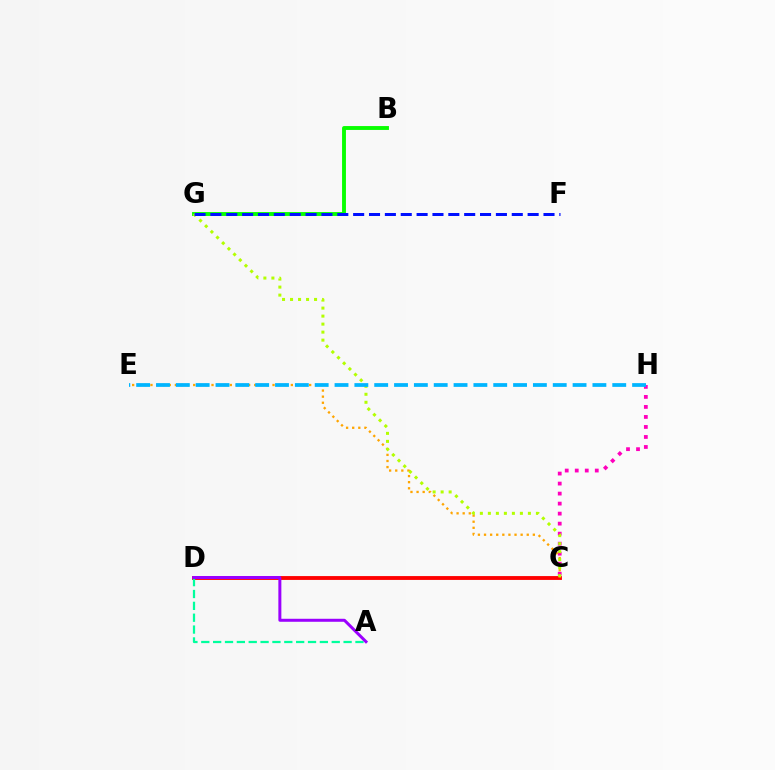{('B', 'G'): [{'color': '#08ff00', 'line_style': 'solid', 'thickness': 2.79}], ('C', 'H'): [{'color': '#ff00bd', 'line_style': 'dotted', 'thickness': 2.72}], ('C', 'D'): [{'color': '#ff0000', 'line_style': 'solid', 'thickness': 2.77}], ('C', 'E'): [{'color': '#ffa500', 'line_style': 'dotted', 'thickness': 1.66}], ('A', 'D'): [{'color': '#00ff9d', 'line_style': 'dashed', 'thickness': 1.61}, {'color': '#9b00ff', 'line_style': 'solid', 'thickness': 2.16}], ('C', 'G'): [{'color': '#b3ff00', 'line_style': 'dotted', 'thickness': 2.18}], ('E', 'H'): [{'color': '#00b5ff', 'line_style': 'dashed', 'thickness': 2.69}], ('F', 'G'): [{'color': '#0010ff', 'line_style': 'dashed', 'thickness': 2.15}]}